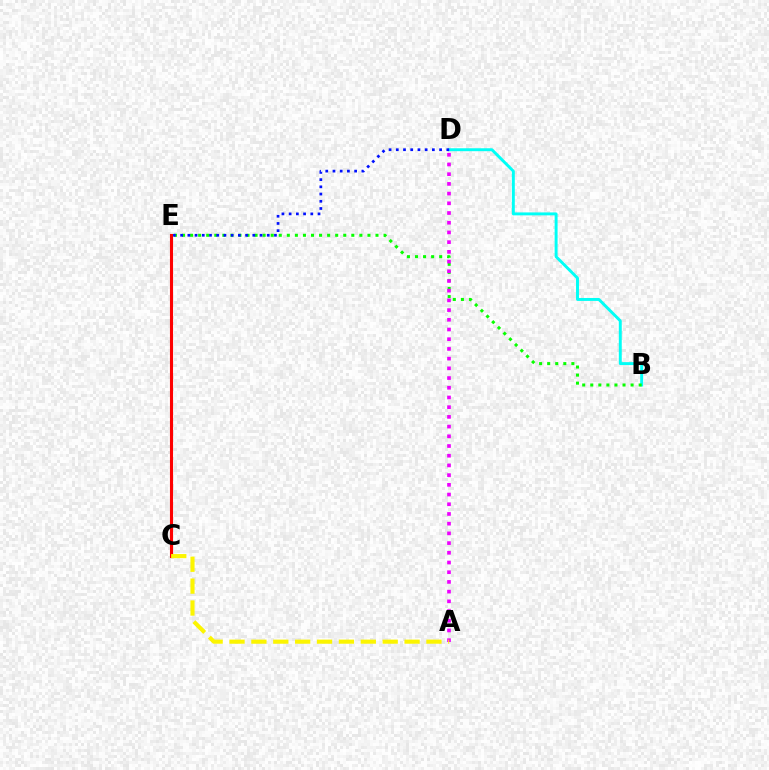{('B', 'D'): [{'color': '#00fff6', 'line_style': 'solid', 'thickness': 2.11}], ('B', 'E'): [{'color': '#08ff00', 'line_style': 'dotted', 'thickness': 2.19}], ('C', 'E'): [{'color': '#ff0000', 'line_style': 'solid', 'thickness': 2.23}], ('D', 'E'): [{'color': '#0010ff', 'line_style': 'dotted', 'thickness': 1.96}], ('A', 'D'): [{'color': '#ee00ff', 'line_style': 'dotted', 'thickness': 2.64}], ('A', 'C'): [{'color': '#fcf500', 'line_style': 'dashed', 'thickness': 2.97}]}